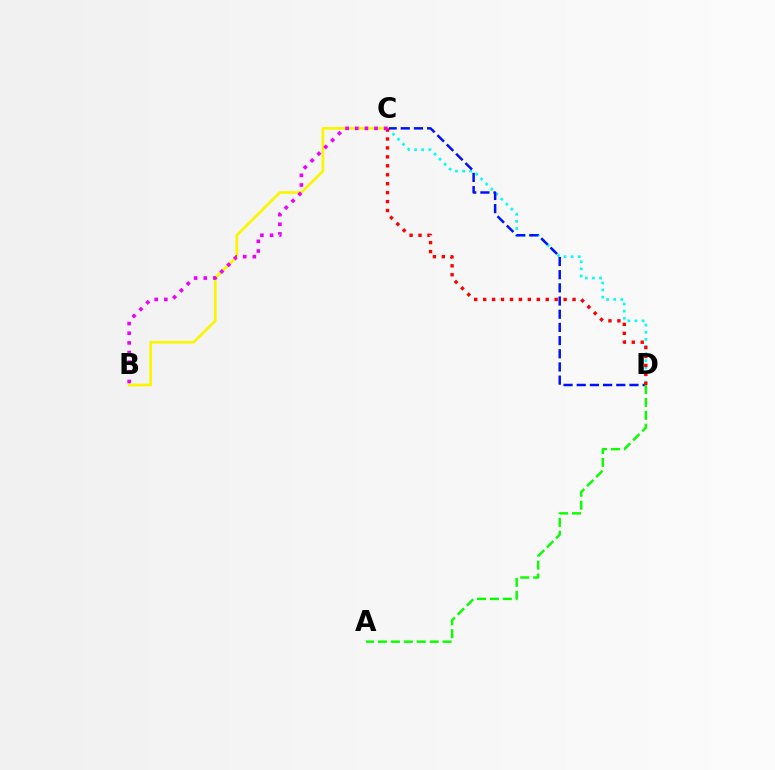{('C', 'D'): [{'color': '#00fff6', 'line_style': 'dotted', 'thickness': 1.93}, {'color': '#0010ff', 'line_style': 'dashed', 'thickness': 1.79}, {'color': '#ff0000', 'line_style': 'dotted', 'thickness': 2.43}], ('B', 'C'): [{'color': '#fcf500', 'line_style': 'solid', 'thickness': 1.93}, {'color': '#ee00ff', 'line_style': 'dotted', 'thickness': 2.62}], ('A', 'D'): [{'color': '#08ff00', 'line_style': 'dashed', 'thickness': 1.76}]}